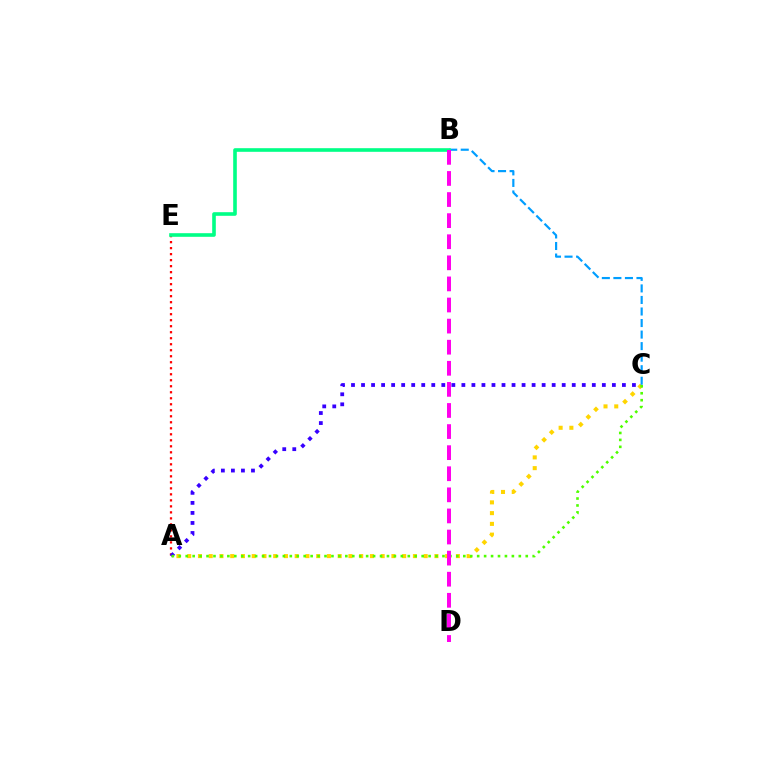{('A', 'C'): [{'color': '#ffd500', 'line_style': 'dotted', 'thickness': 2.92}, {'color': '#3700ff', 'line_style': 'dotted', 'thickness': 2.73}, {'color': '#4fff00', 'line_style': 'dotted', 'thickness': 1.89}], ('B', 'C'): [{'color': '#009eff', 'line_style': 'dashed', 'thickness': 1.57}], ('A', 'E'): [{'color': '#ff0000', 'line_style': 'dotted', 'thickness': 1.63}], ('B', 'E'): [{'color': '#00ff86', 'line_style': 'solid', 'thickness': 2.61}], ('B', 'D'): [{'color': '#ff00ed', 'line_style': 'dashed', 'thickness': 2.87}]}